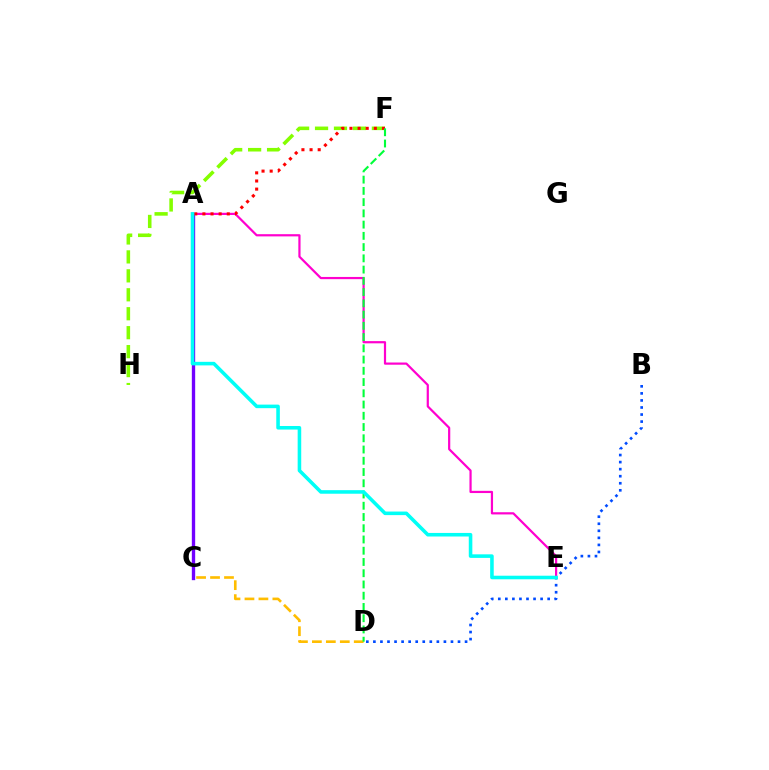{('A', 'E'): [{'color': '#ff00cf', 'line_style': 'solid', 'thickness': 1.59}, {'color': '#00fff6', 'line_style': 'solid', 'thickness': 2.57}], ('A', 'C'): [{'color': '#7200ff', 'line_style': 'solid', 'thickness': 2.41}], ('B', 'D'): [{'color': '#004bff', 'line_style': 'dotted', 'thickness': 1.92}], ('F', 'H'): [{'color': '#84ff00', 'line_style': 'dashed', 'thickness': 2.57}], ('A', 'F'): [{'color': '#ff0000', 'line_style': 'dotted', 'thickness': 2.21}], ('C', 'D'): [{'color': '#ffbd00', 'line_style': 'dashed', 'thickness': 1.9}], ('D', 'F'): [{'color': '#00ff39', 'line_style': 'dashed', 'thickness': 1.53}]}